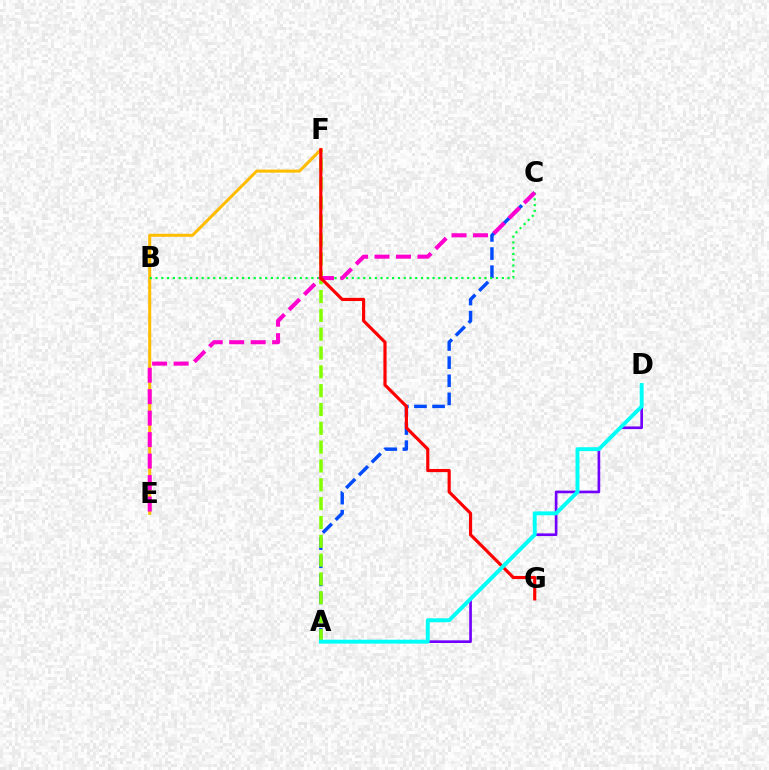{('A', 'C'): [{'color': '#004bff', 'line_style': 'dashed', 'thickness': 2.46}], ('A', 'F'): [{'color': '#84ff00', 'line_style': 'dashed', 'thickness': 2.56}], ('E', 'F'): [{'color': '#ffbd00', 'line_style': 'solid', 'thickness': 2.18}], ('B', 'C'): [{'color': '#00ff39', 'line_style': 'dotted', 'thickness': 1.57}], ('C', 'E'): [{'color': '#ff00cf', 'line_style': 'dashed', 'thickness': 2.92}], ('A', 'D'): [{'color': '#7200ff', 'line_style': 'solid', 'thickness': 1.92}, {'color': '#00fff6', 'line_style': 'solid', 'thickness': 2.81}], ('F', 'G'): [{'color': '#ff0000', 'line_style': 'solid', 'thickness': 2.27}]}